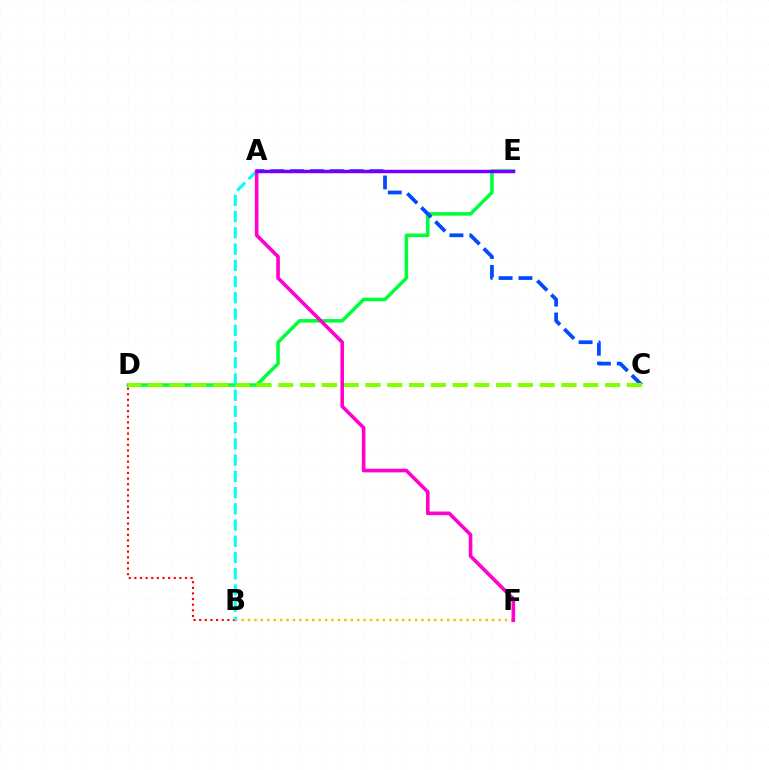{('B', 'F'): [{'color': '#ffbd00', 'line_style': 'dotted', 'thickness': 1.74}], ('D', 'E'): [{'color': '#00ff39', 'line_style': 'solid', 'thickness': 2.55}], ('B', 'D'): [{'color': '#ff0000', 'line_style': 'dotted', 'thickness': 1.53}], ('A', 'C'): [{'color': '#004bff', 'line_style': 'dashed', 'thickness': 2.7}], ('C', 'D'): [{'color': '#84ff00', 'line_style': 'dashed', 'thickness': 2.96}], ('A', 'B'): [{'color': '#00fff6', 'line_style': 'dashed', 'thickness': 2.21}], ('A', 'F'): [{'color': '#ff00cf', 'line_style': 'solid', 'thickness': 2.6}], ('A', 'E'): [{'color': '#7200ff', 'line_style': 'solid', 'thickness': 2.49}]}